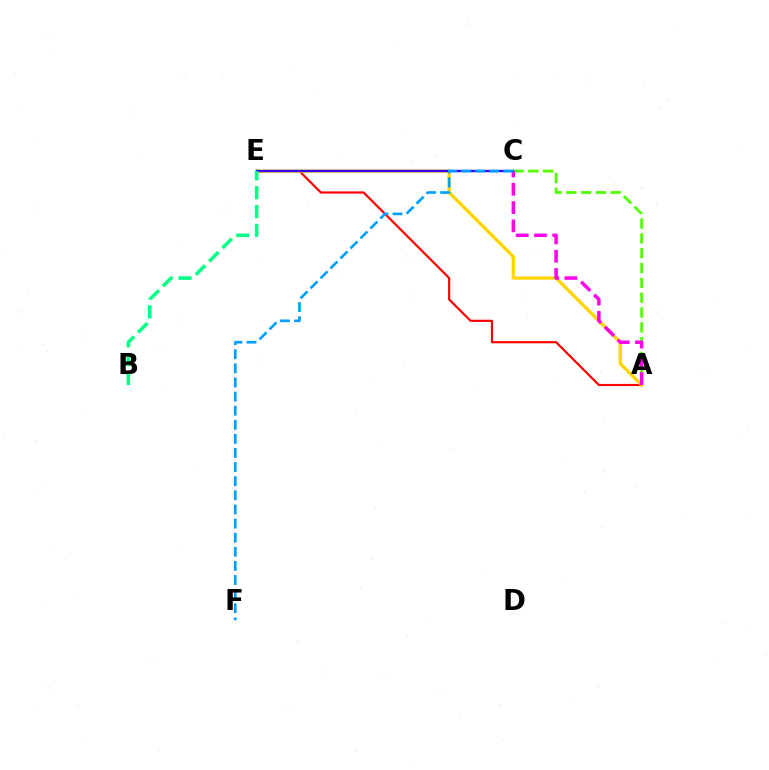{('A', 'E'): [{'color': '#ff0000', 'line_style': 'solid', 'thickness': 1.56}, {'color': '#ffd500', 'line_style': 'solid', 'thickness': 2.4}], ('A', 'C'): [{'color': '#4fff00', 'line_style': 'dashed', 'thickness': 2.01}, {'color': '#ff00ed', 'line_style': 'dashed', 'thickness': 2.48}], ('C', 'E'): [{'color': '#3700ff', 'line_style': 'solid', 'thickness': 1.69}], ('B', 'E'): [{'color': '#00ff86', 'line_style': 'dashed', 'thickness': 2.56}], ('C', 'F'): [{'color': '#009eff', 'line_style': 'dashed', 'thickness': 1.92}]}